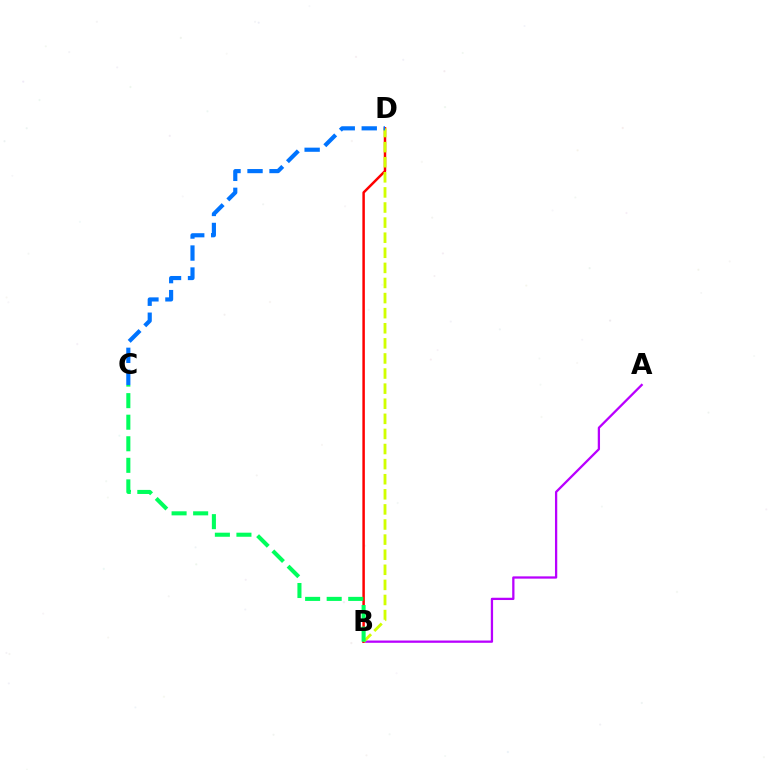{('A', 'B'): [{'color': '#b900ff', 'line_style': 'solid', 'thickness': 1.64}], ('B', 'D'): [{'color': '#ff0000', 'line_style': 'solid', 'thickness': 1.79}, {'color': '#d1ff00', 'line_style': 'dashed', 'thickness': 2.05}], ('C', 'D'): [{'color': '#0074ff', 'line_style': 'dashed', 'thickness': 2.99}], ('B', 'C'): [{'color': '#00ff5c', 'line_style': 'dashed', 'thickness': 2.93}]}